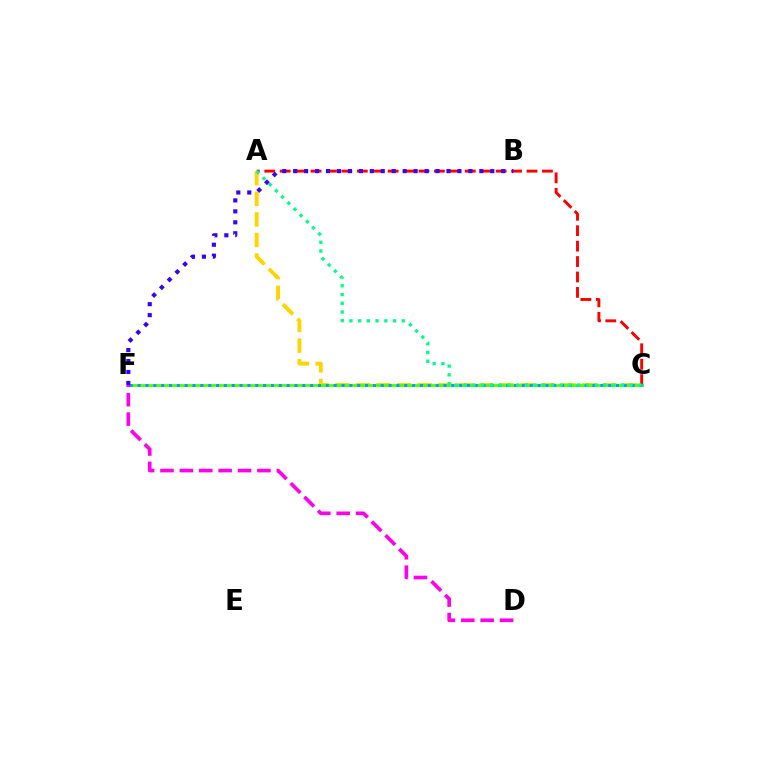{('A', 'C'): [{'color': '#ffd500', 'line_style': 'dashed', 'thickness': 2.79}, {'color': '#ff0000', 'line_style': 'dashed', 'thickness': 2.1}, {'color': '#00ff86', 'line_style': 'dotted', 'thickness': 2.37}], ('C', 'F'): [{'color': '#4fff00', 'line_style': 'solid', 'thickness': 2.02}, {'color': '#009eff', 'line_style': 'dotted', 'thickness': 2.13}], ('B', 'F'): [{'color': '#3700ff', 'line_style': 'dotted', 'thickness': 2.98}], ('D', 'F'): [{'color': '#ff00ed', 'line_style': 'dashed', 'thickness': 2.63}]}